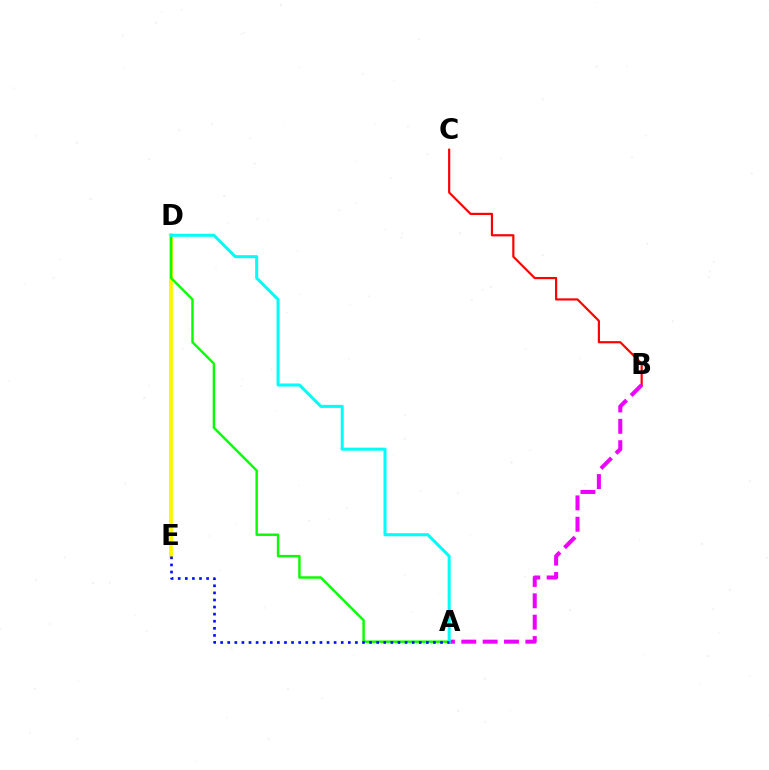{('B', 'C'): [{'color': '#ff0000', 'line_style': 'solid', 'thickness': 1.57}], ('D', 'E'): [{'color': '#fcf500', 'line_style': 'solid', 'thickness': 2.7}], ('A', 'B'): [{'color': '#ee00ff', 'line_style': 'dashed', 'thickness': 2.9}], ('A', 'D'): [{'color': '#08ff00', 'line_style': 'solid', 'thickness': 1.76}, {'color': '#00fff6', 'line_style': 'solid', 'thickness': 2.18}], ('A', 'E'): [{'color': '#0010ff', 'line_style': 'dotted', 'thickness': 1.93}]}